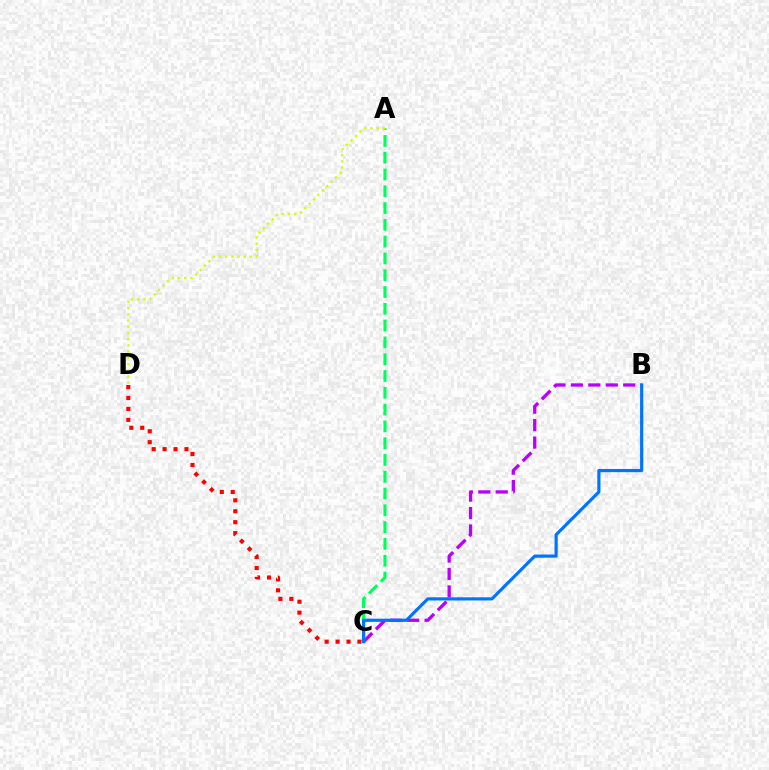{('B', 'C'): [{'color': '#b900ff', 'line_style': 'dashed', 'thickness': 2.37}, {'color': '#0074ff', 'line_style': 'solid', 'thickness': 2.28}], ('A', 'C'): [{'color': '#00ff5c', 'line_style': 'dashed', 'thickness': 2.28}], ('C', 'D'): [{'color': '#ff0000', 'line_style': 'dotted', 'thickness': 2.97}], ('A', 'D'): [{'color': '#d1ff00', 'line_style': 'dotted', 'thickness': 1.69}]}